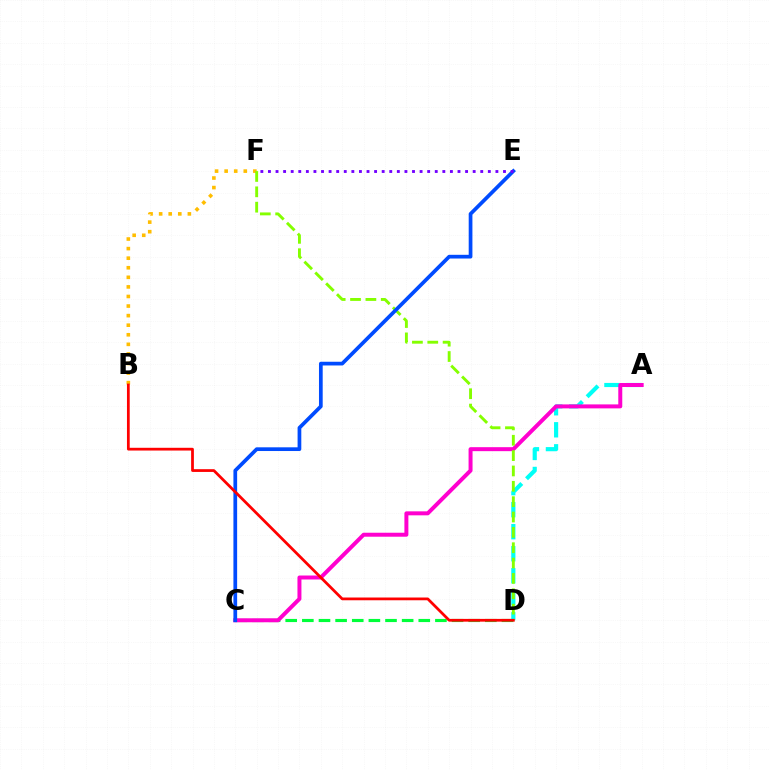{('A', 'D'): [{'color': '#00fff6', 'line_style': 'dashed', 'thickness': 2.99}], ('B', 'F'): [{'color': '#ffbd00', 'line_style': 'dotted', 'thickness': 2.6}], ('C', 'D'): [{'color': '#00ff39', 'line_style': 'dashed', 'thickness': 2.26}], ('A', 'C'): [{'color': '#ff00cf', 'line_style': 'solid', 'thickness': 2.86}], ('D', 'F'): [{'color': '#84ff00', 'line_style': 'dashed', 'thickness': 2.09}], ('C', 'E'): [{'color': '#004bff', 'line_style': 'solid', 'thickness': 2.67}], ('E', 'F'): [{'color': '#7200ff', 'line_style': 'dotted', 'thickness': 2.06}], ('B', 'D'): [{'color': '#ff0000', 'line_style': 'solid', 'thickness': 1.98}]}